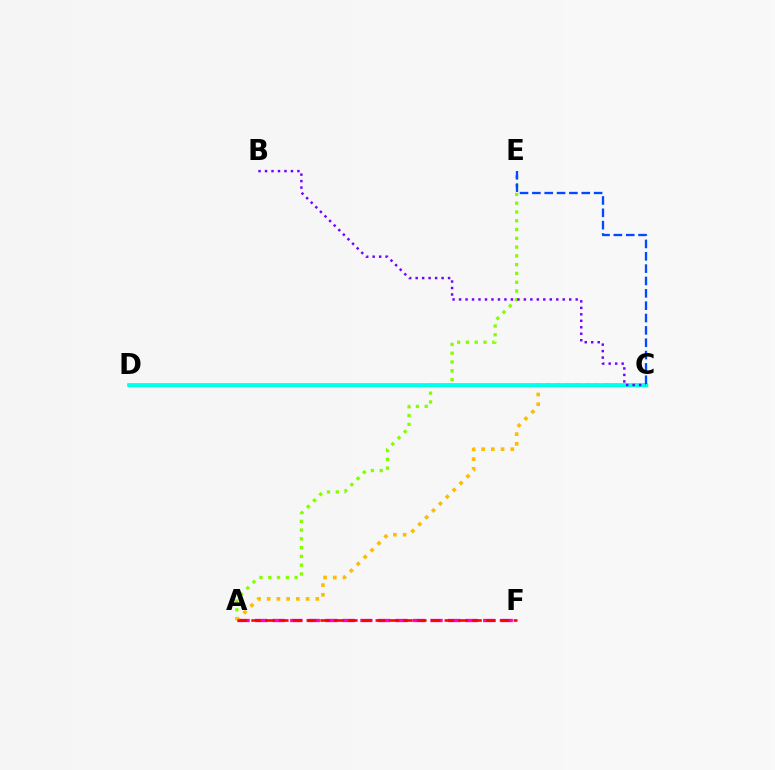{('A', 'F'): [{'color': '#ff00cf', 'line_style': 'dashed', 'thickness': 2.38}, {'color': '#ff0000', 'line_style': 'dashed', 'thickness': 1.88}], ('A', 'E'): [{'color': '#84ff00', 'line_style': 'dotted', 'thickness': 2.39}], ('A', 'C'): [{'color': '#ffbd00', 'line_style': 'dotted', 'thickness': 2.64}], ('C', 'D'): [{'color': '#00ff39', 'line_style': 'solid', 'thickness': 2.48}, {'color': '#00fff6', 'line_style': 'solid', 'thickness': 2.63}], ('C', 'E'): [{'color': '#004bff', 'line_style': 'dashed', 'thickness': 1.68}], ('B', 'C'): [{'color': '#7200ff', 'line_style': 'dotted', 'thickness': 1.76}]}